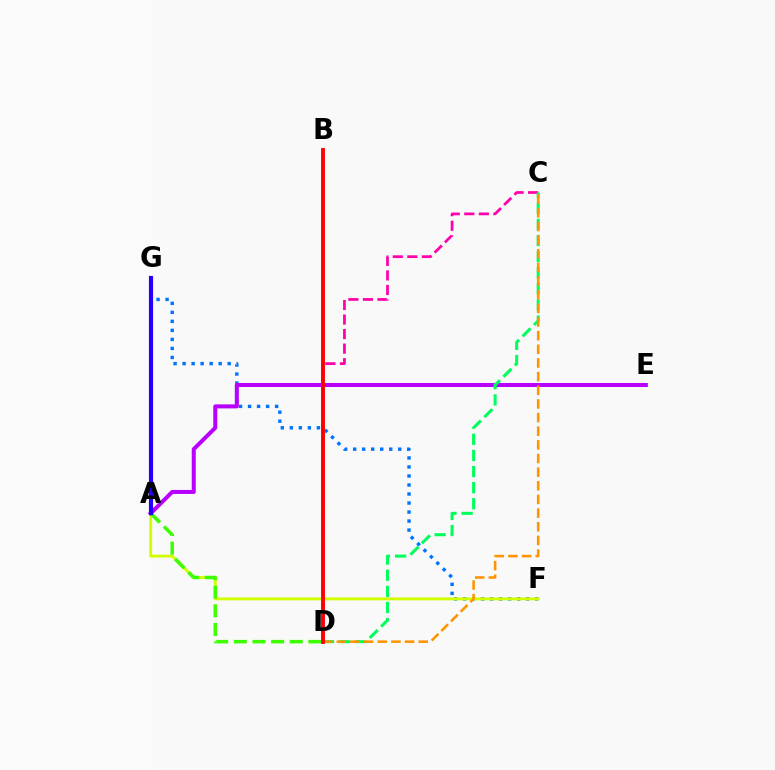{('F', 'G'): [{'color': '#0074ff', 'line_style': 'dotted', 'thickness': 2.45}], ('A', 'F'): [{'color': '#d1ff00', 'line_style': 'solid', 'thickness': 2.08}], ('A', 'E'): [{'color': '#b900ff', 'line_style': 'solid', 'thickness': 2.89}], ('B', 'D'): [{'color': '#00fff6', 'line_style': 'dashed', 'thickness': 1.57}, {'color': '#ff0000', 'line_style': 'solid', 'thickness': 2.79}], ('C', 'D'): [{'color': '#ff00ac', 'line_style': 'dashed', 'thickness': 1.97}, {'color': '#00ff5c', 'line_style': 'dashed', 'thickness': 2.19}, {'color': '#ff9400', 'line_style': 'dashed', 'thickness': 1.85}], ('A', 'D'): [{'color': '#3dff00', 'line_style': 'dashed', 'thickness': 2.53}], ('A', 'G'): [{'color': '#2500ff', 'line_style': 'solid', 'thickness': 3.0}]}